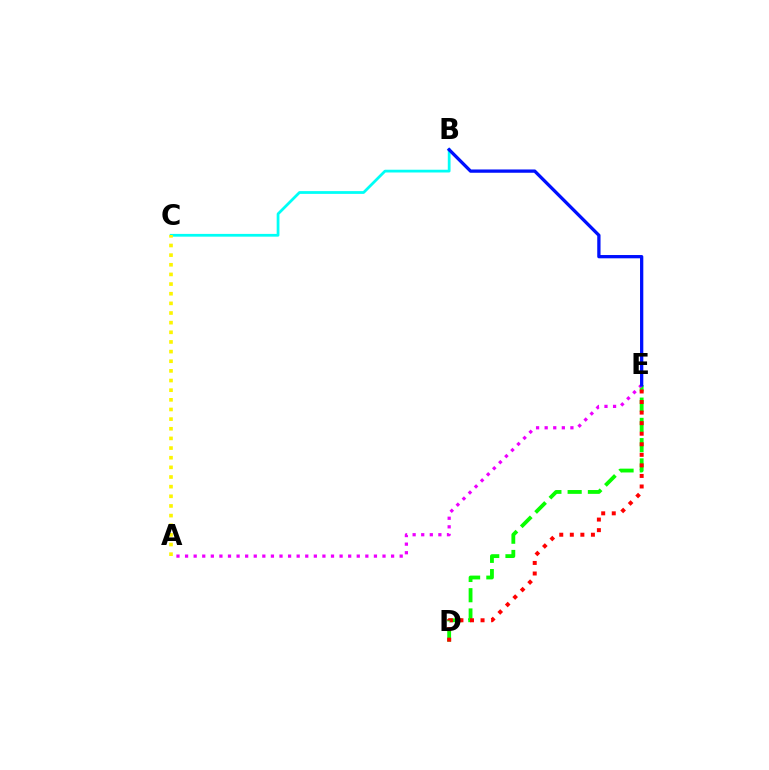{('D', 'E'): [{'color': '#08ff00', 'line_style': 'dashed', 'thickness': 2.75}, {'color': '#ff0000', 'line_style': 'dotted', 'thickness': 2.87}], ('B', 'C'): [{'color': '#00fff6', 'line_style': 'solid', 'thickness': 1.99}], ('A', 'C'): [{'color': '#fcf500', 'line_style': 'dotted', 'thickness': 2.62}], ('A', 'E'): [{'color': '#ee00ff', 'line_style': 'dotted', 'thickness': 2.33}], ('B', 'E'): [{'color': '#0010ff', 'line_style': 'solid', 'thickness': 2.36}]}